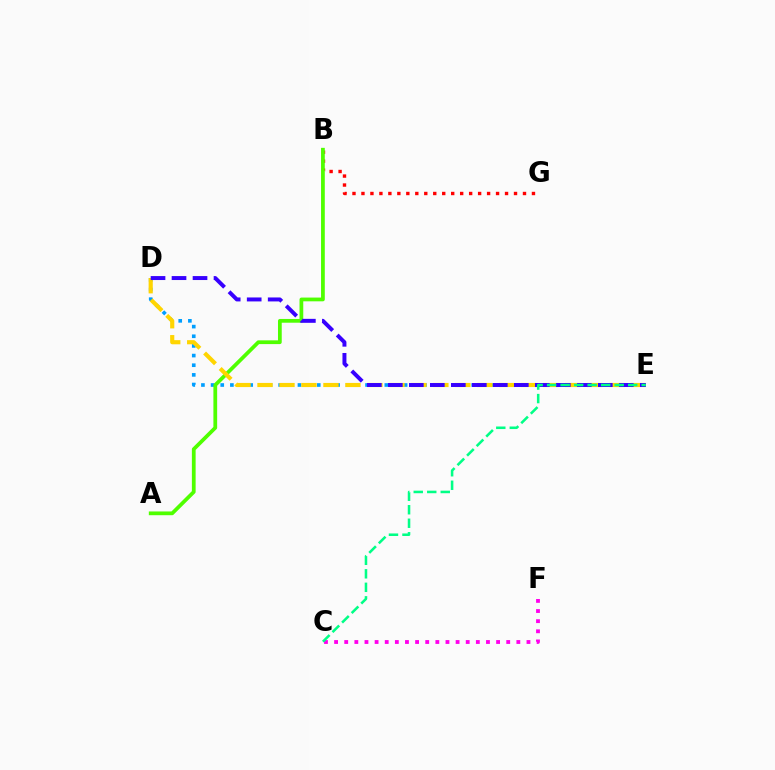{('C', 'F'): [{'color': '#ff00ed', 'line_style': 'dotted', 'thickness': 2.75}], ('B', 'G'): [{'color': '#ff0000', 'line_style': 'dotted', 'thickness': 2.44}], ('D', 'E'): [{'color': '#009eff', 'line_style': 'dotted', 'thickness': 2.62}, {'color': '#ffd500', 'line_style': 'dashed', 'thickness': 2.99}, {'color': '#3700ff', 'line_style': 'dashed', 'thickness': 2.85}], ('A', 'B'): [{'color': '#4fff00', 'line_style': 'solid', 'thickness': 2.7}], ('C', 'E'): [{'color': '#00ff86', 'line_style': 'dashed', 'thickness': 1.84}]}